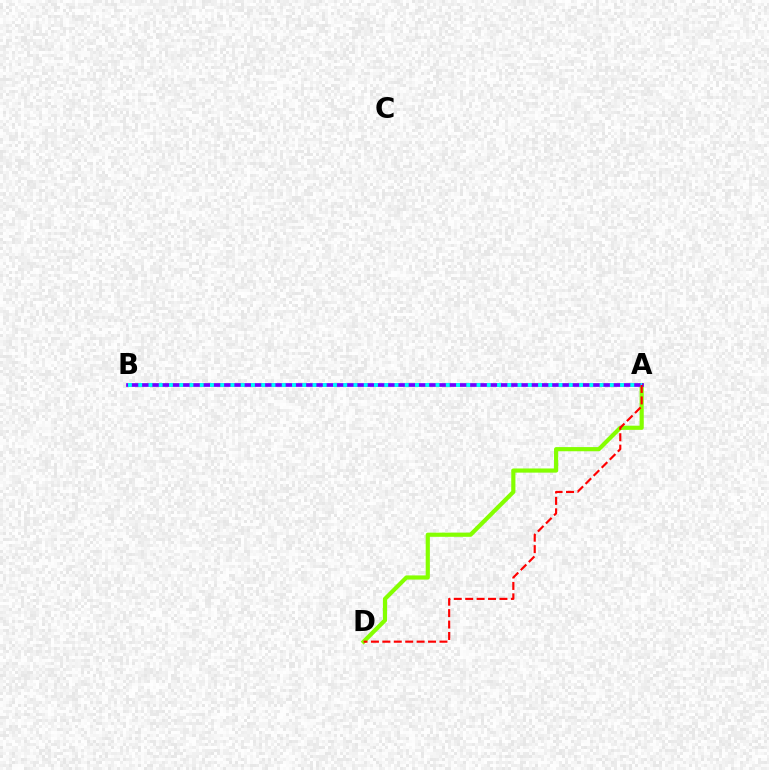{('A', 'D'): [{'color': '#84ff00', 'line_style': 'solid', 'thickness': 3.0}, {'color': '#ff0000', 'line_style': 'dashed', 'thickness': 1.55}], ('A', 'B'): [{'color': '#7200ff', 'line_style': 'solid', 'thickness': 2.67}, {'color': '#00fff6', 'line_style': 'dotted', 'thickness': 2.79}]}